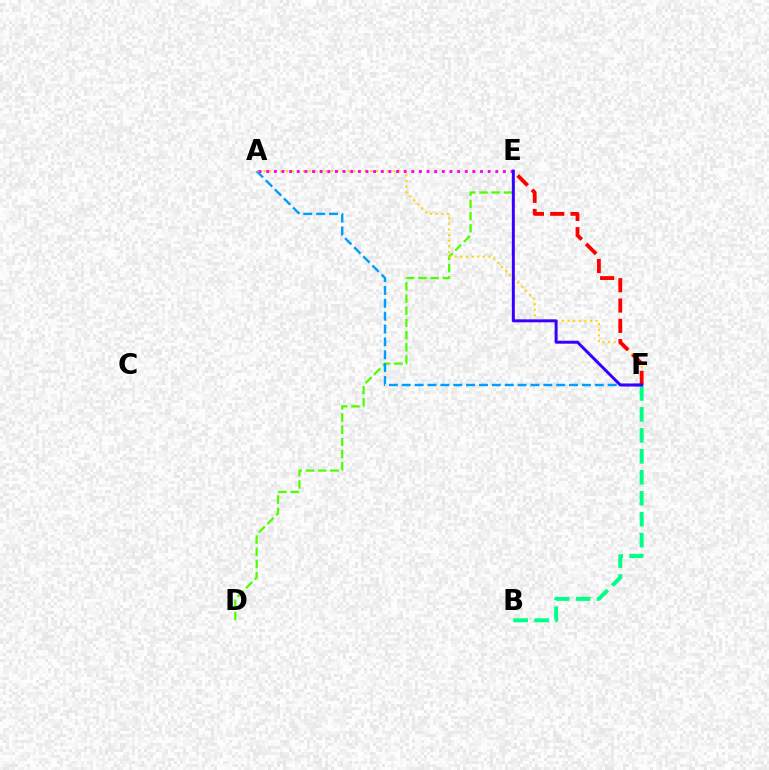{('D', 'E'): [{'color': '#4fff00', 'line_style': 'dashed', 'thickness': 1.66}], ('A', 'F'): [{'color': '#009eff', 'line_style': 'dashed', 'thickness': 1.75}, {'color': '#ffd500', 'line_style': 'dotted', 'thickness': 1.53}], ('A', 'E'): [{'color': '#ff00ed', 'line_style': 'dotted', 'thickness': 2.07}], ('E', 'F'): [{'color': '#ff0000', 'line_style': 'dashed', 'thickness': 2.76}, {'color': '#3700ff', 'line_style': 'solid', 'thickness': 2.14}], ('B', 'F'): [{'color': '#00ff86', 'line_style': 'dashed', 'thickness': 2.85}]}